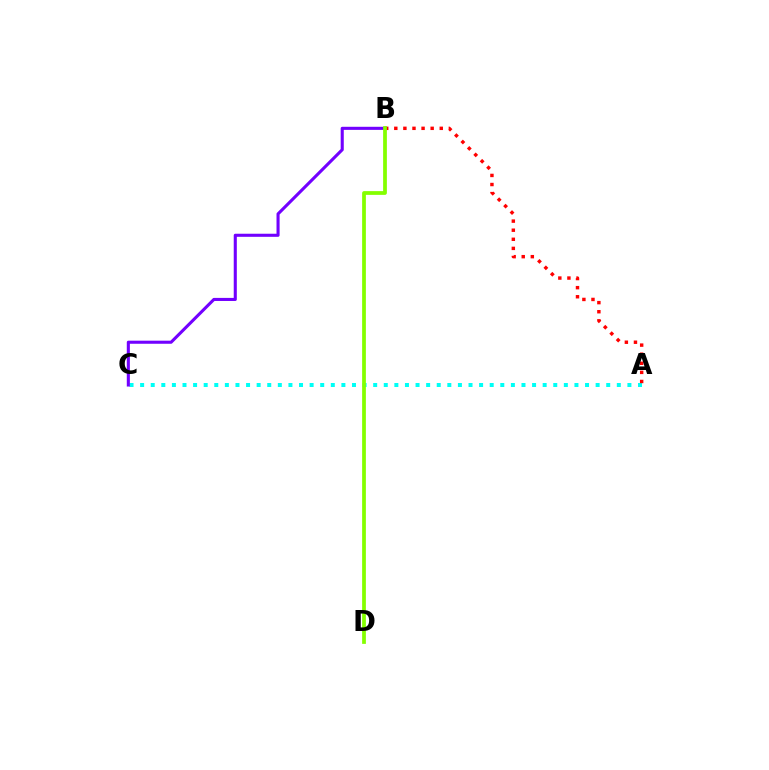{('A', 'C'): [{'color': '#00fff6', 'line_style': 'dotted', 'thickness': 2.88}], ('B', 'C'): [{'color': '#7200ff', 'line_style': 'solid', 'thickness': 2.22}], ('A', 'B'): [{'color': '#ff0000', 'line_style': 'dotted', 'thickness': 2.47}], ('B', 'D'): [{'color': '#84ff00', 'line_style': 'solid', 'thickness': 2.7}]}